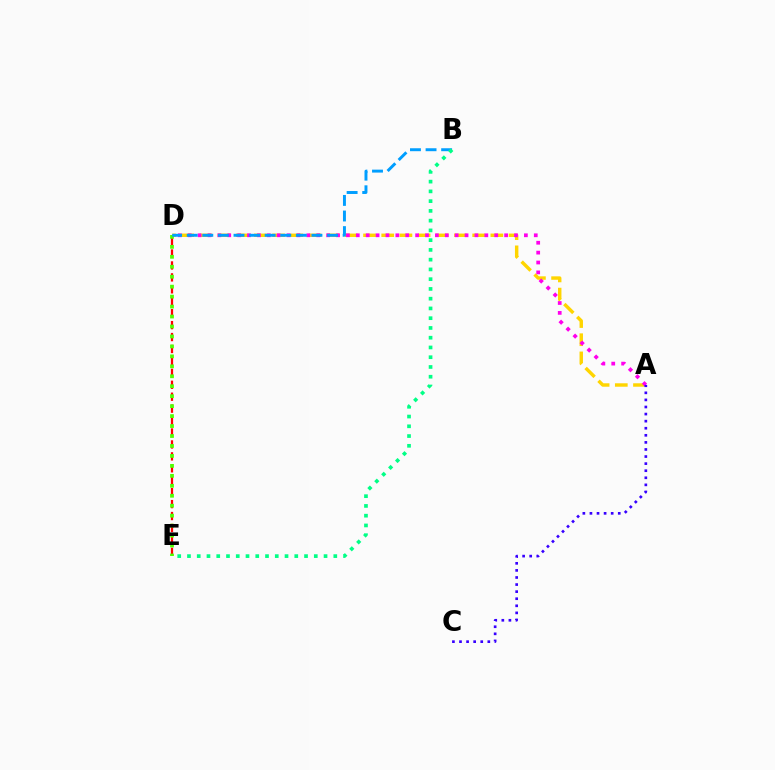{('D', 'E'): [{'color': '#ff0000', 'line_style': 'dashed', 'thickness': 1.62}, {'color': '#4fff00', 'line_style': 'dotted', 'thickness': 2.71}], ('A', 'D'): [{'color': '#ffd500', 'line_style': 'dashed', 'thickness': 2.47}, {'color': '#ff00ed', 'line_style': 'dotted', 'thickness': 2.69}], ('B', 'D'): [{'color': '#009eff', 'line_style': 'dashed', 'thickness': 2.12}], ('A', 'C'): [{'color': '#3700ff', 'line_style': 'dotted', 'thickness': 1.92}], ('B', 'E'): [{'color': '#00ff86', 'line_style': 'dotted', 'thickness': 2.65}]}